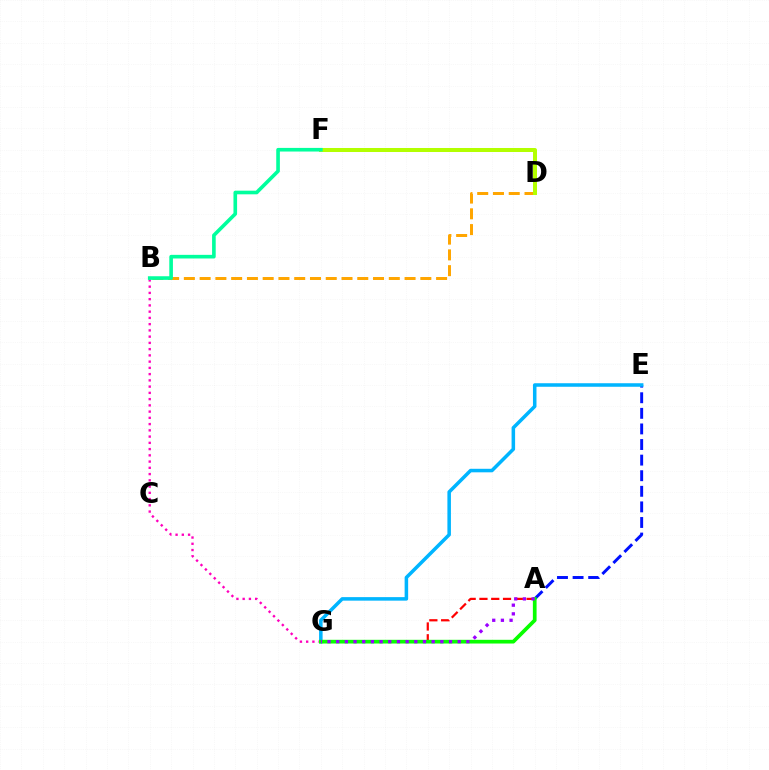{('B', 'D'): [{'color': '#ffa500', 'line_style': 'dashed', 'thickness': 2.14}], ('A', 'E'): [{'color': '#0010ff', 'line_style': 'dashed', 'thickness': 2.12}], ('E', 'G'): [{'color': '#00b5ff', 'line_style': 'solid', 'thickness': 2.54}], ('B', 'G'): [{'color': '#ff00bd', 'line_style': 'dotted', 'thickness': 1.7}], ('A', 'G'): [{'color': '#ff0000', 'line_style': 'dashed', 'thickness': 1.6}, {'color': '#08ff00', 'line_style': 'solid', 'thickness': 2.68}, {'color': '#9b00ff', 'line_style': 'dotted', 'thickness': 2.36}], ('D', 'F'): [{'color': '#b3ff00', 'line_style': 'solid', 'thickness': 2.89}], ('B', 'F'): [{'color': '#00ff9d', 'line_style': 'solid', 'thickness': 2.61}]}